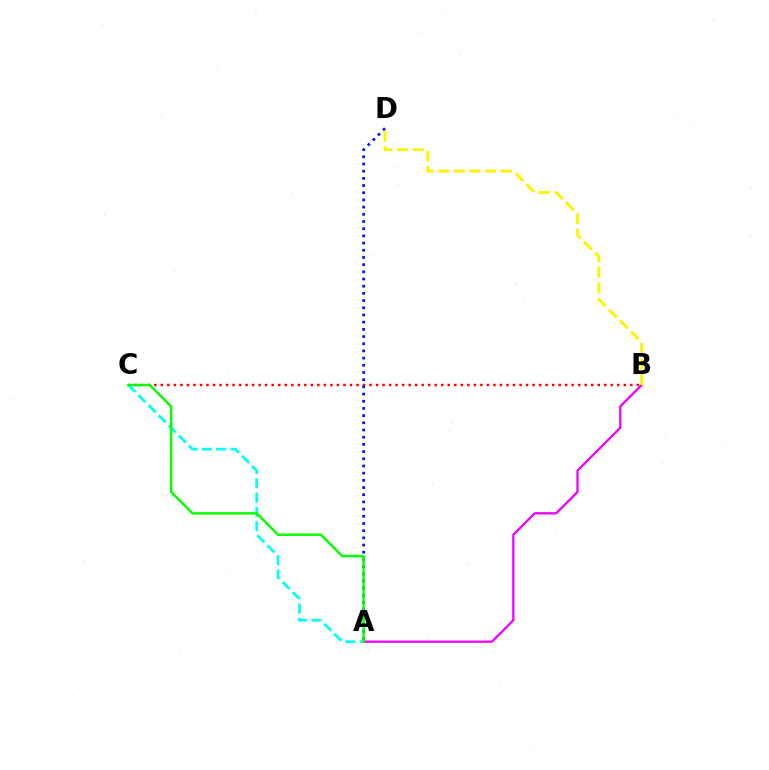{('B', 'C'): [{'color': '#ff0000', 'line_style': 'dotted', 'thickness': 1.77}], ('A', 'D'): [{'color': '#0010ff', 'line_style': 'dotted', 'thickness': 1.95}], ('A', 'B'): [{'color': '#ee00ff', 'line_style': 'solid', 'thickness': 1.64}], ('B', 'D'): [{'color': '#fcf500', 'line_style': 'dashed', 'thickness': 2.12}], ('A', 'C'): [{'color': '#00fff6', 'line_style': 'dashed', 'thickness': 1.94}, {'color': '#08ff00', 'line_style': 'solid', 'thickness': 1.75}]}